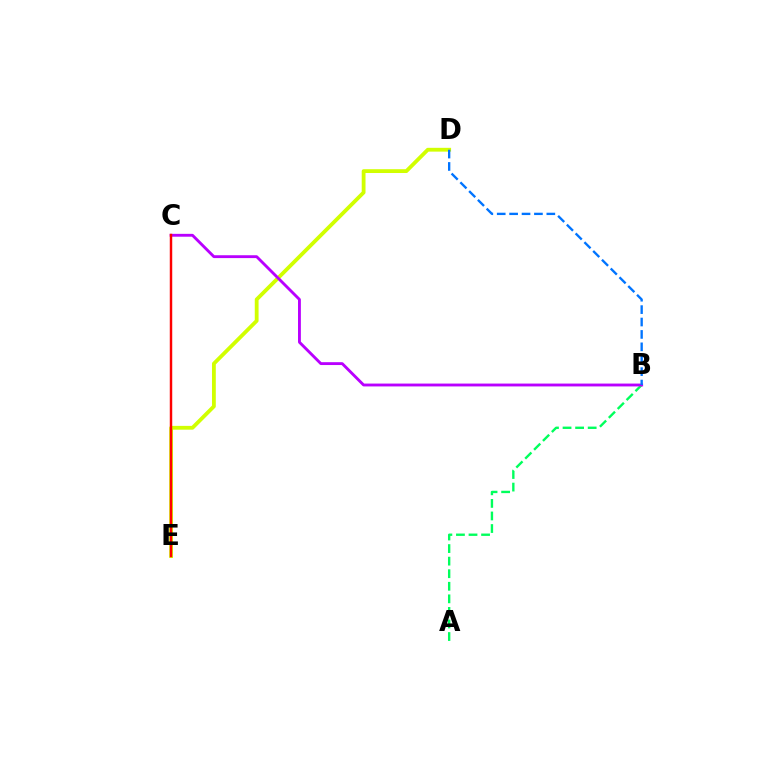{('D', 'E'): [{'color': '#d1ff00', 'line_style': 'solid', 'thickness': 2.74}], ('A', 'B'): [{'color': '#00ff5c', 'line_style': 'dashed', 'thickness': 1.71}], ('B', 'C'): [{'color': '#b900ff', 'line_style': 'solid', 'thickness': 2.06}], ('B', 'D'): [{'color': '#0074ff', 'line_style': 'dashed', 'thickness': 1.69}], ('C', 'E'): [{'color': '#ff0000', 'line_style': 'solid', 'thickness': 1.77}]}